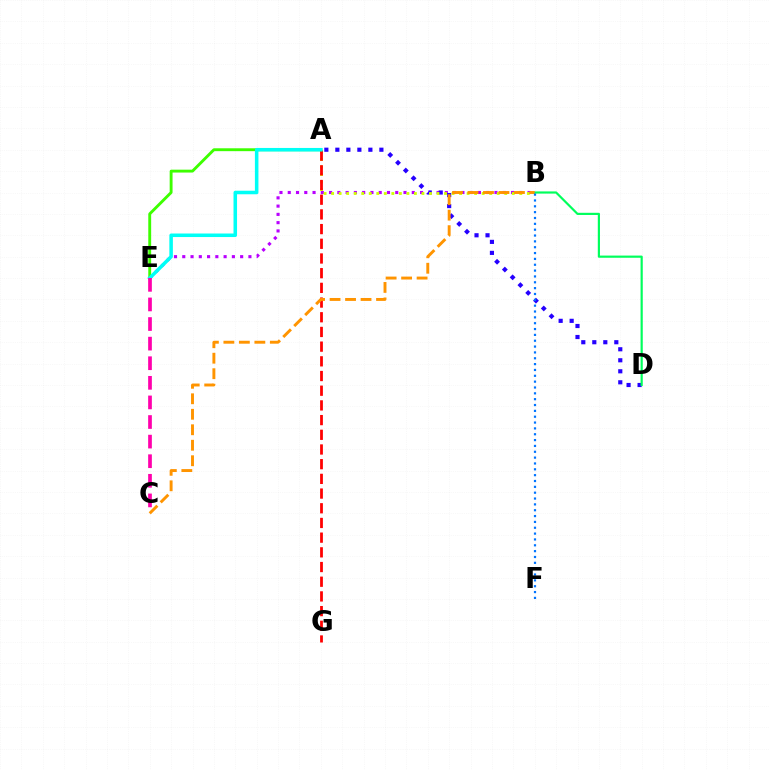{('B', 'E'): [{'color': '#b900ff', 'line_style': 'dotted', 'thickness': 2.25}], ('A', 'D'): [{'color': '#2500ff', 'line_style': 'dotted', 'thickness': 2.99}], ('A', 'B'): [{'color': '#d1ff00', 'line_style': 'dotted', 'thickness': 2.05}], ('A', 'G'): [{'color': '#ff0000', 'line_style': 'dashed', 'thickness': 2.0}], ('B', 'D'): [{'color': '#00ff5c', 'line_style': 'solid', 'thickness': 1.57}], ('A', 'E'): [{'color': '#3dff00', 'line_style': 'solid', 'thickness': 2.07}, {'color': '#00fff6', 'line_style': 'solid', 'thickness': 2.55}], ('B', 'C'): [{'color': '#ff9400', 'line_style': 'dashed', 'thickness': 2.1}], ('C', 'E'): [{'color': '#ff00ac', 'line_style': 'dashed', 'thickness': 2.66}], ('B', 'F'): [{'color': '#0074ff', 'line_style': 'dotted', 'thickness': 1.59}]}